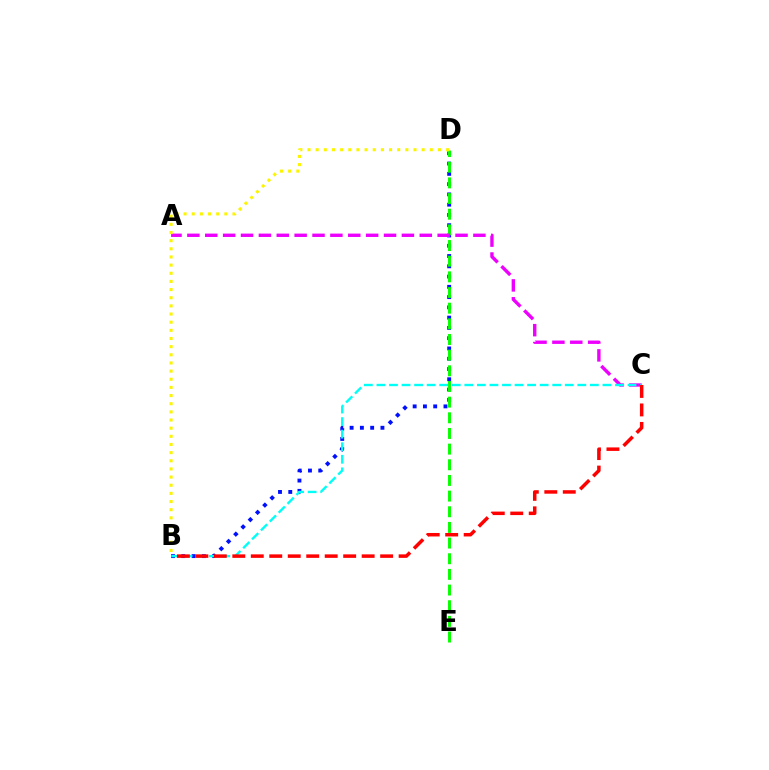{('B', 'D'): [{'color': '#0010ff', 'line_style': 'dotted', 'thickness': 2.79}, {'color': '#fcf500', 'line_style': 'dotted', 'thickness': 2.22}], ('D', 'E'): [{'color': '#08ff00', 'line_style': 'dashed', 'thickness': 2.13}], ('A', 'C'): [{'color': '#ee00ff', 'line_style': 'dashed', 'thickness': 2.43}], ('B', 'C'): [{'color': '#00fff6', 'line_style': 'dashed', 'thickness': 1.71}, {'color': '#ff0000', 'line_style': 'dashed', 'thickness': 2.51}]}